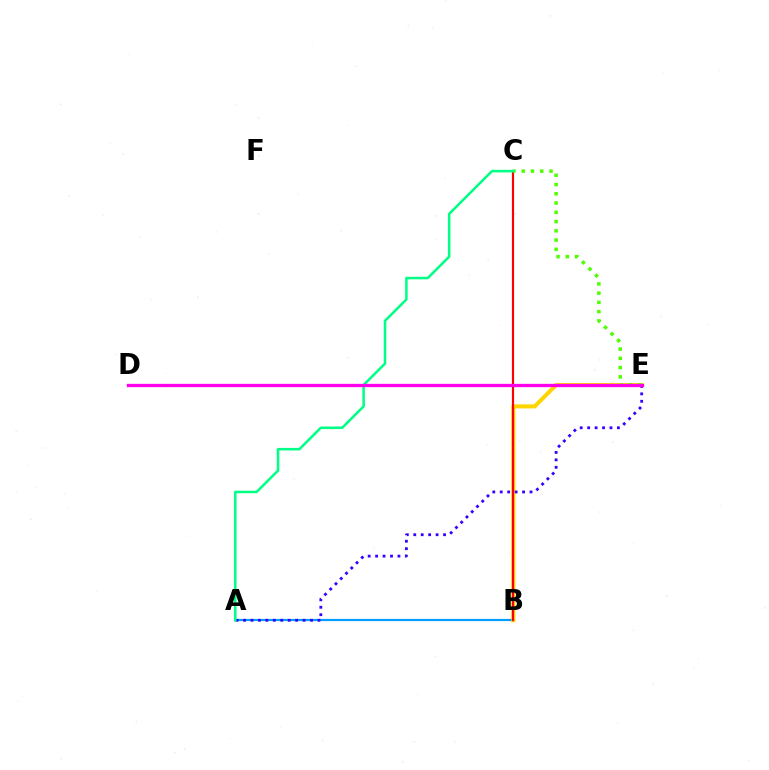{('A', 'B'): [{'color': '#009eff', 'line_style': 'solid', 'thickness': 1.58}], ('B', 'E'): [{'color': '#ffd500', 'line_style': 'solid', 'thickness': 2.91}], ('A', 'E'): [{'color': '#3700ff', 'line_style': 'dotted', 'thickness': 2.02}], ('B', 'C'): [{'color': '#ff0000', 'line_style': 'solid', 'thickness': 1.57}], ('C', 'E'): [{'color': '#4fff00', 'line_style': 'dotted', 'thickness': 2.52}], ('A', 'C'): [{'color': '#00ff86', 'line_style': 'solid', 'thickness': 1.82}], ('D', 'E'): [{'color': '#ff00ed', 'line_style': 'solid', 'thickness': 2.38}]}